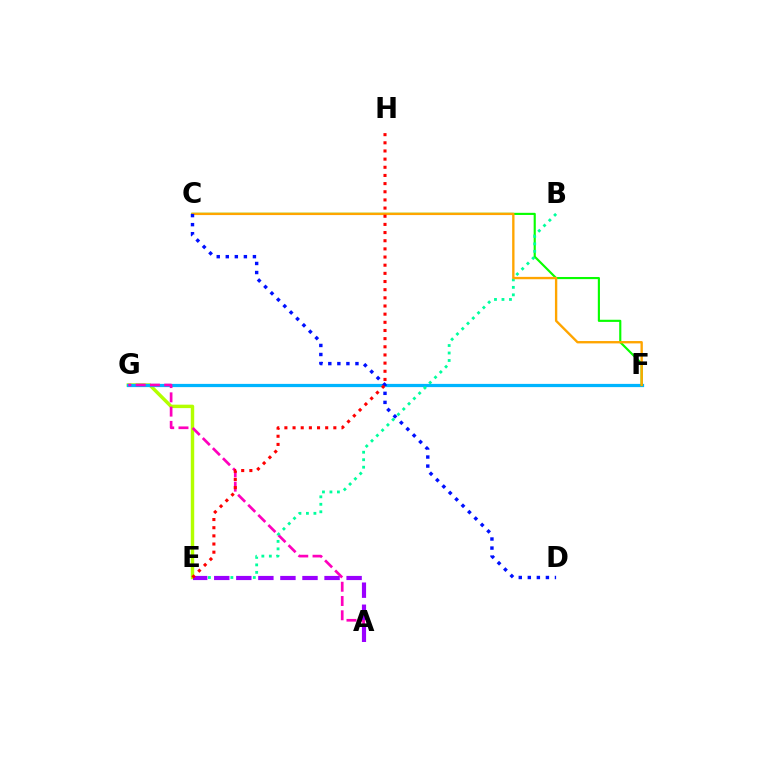{('E', 'G'): [{'color': '#b3ff00', 'line_style': 'solid', 'thickness': 2.47}], ('F', 'G'): [{'color': '#00b5ff', 'line_style': 'solid', 'thickness': 2.32}], ('C', 'F'): [{'color': '#08ff00', 'line_style': 'solid', 'thickness': 1.54}, {'color': '#ffa500', 'line_style': 'solid', 'thickness': 1.7}], ('A', 'G'): [{'color': '#ff00bd', 'line_style': 'dashed', 'thickness': 1.94}], ('B', 'E'): [{'color': '#00ff9d', 'line_style': 'dotted', 'thickness': 2.03}], ('A', 'E'): [{'color': '#9b00ff', 'line_style': 'dashed', 'thickness': 3.0}], ('C', 'D'): [{'color': '#0010ff', 'line_style': 'dotted', 'thickness': 2.46}], ('E', 'H'): [{'color': '#ff0000', 'line_style': 'dotted', 'thickness': 2.22}]}